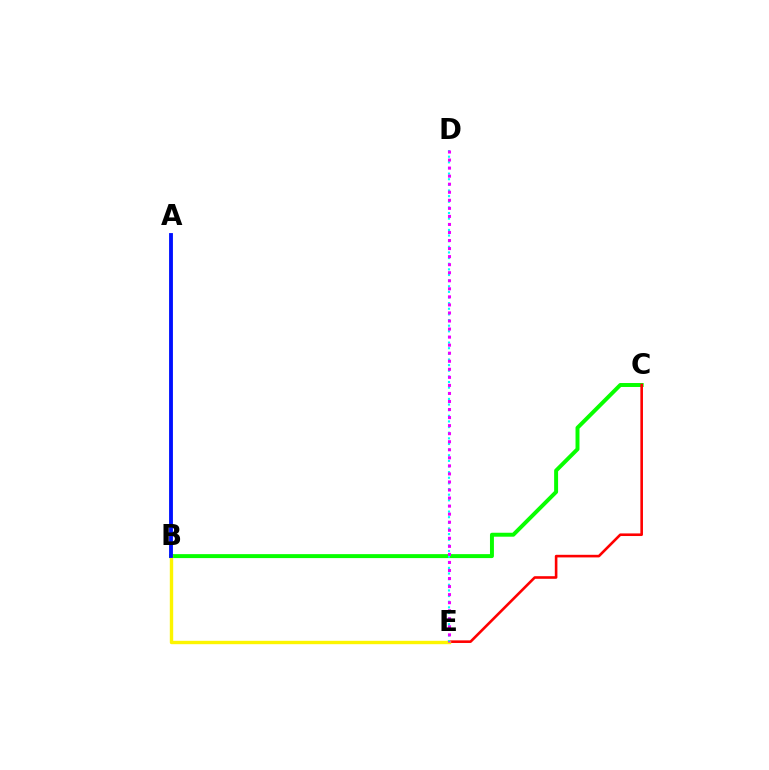{('B', 'C'): [{'color': '#08ff00', 'line_style': 'solid', 'thickness': 2.85}], ('C', 'E'): [{'color': '#ff0000', 'line_style': 'solid', 'thickness': 1.88}], ('B', 'E'): [{'color': '#fcf500', 'line_style': 'solid', 'thickness': 2.44}], ('D', 'E'): [{'color': '#00fff6', 'line_style': 'dotted', 'thickness': 1.53}, {'color': '#ee00ff', 'line_style': 'dotted', 'thickness': 2.19}], ('A', 'B'): [{'color': '#0010ff', 'line_style': 'solid', 'thickness': 2.77}]}